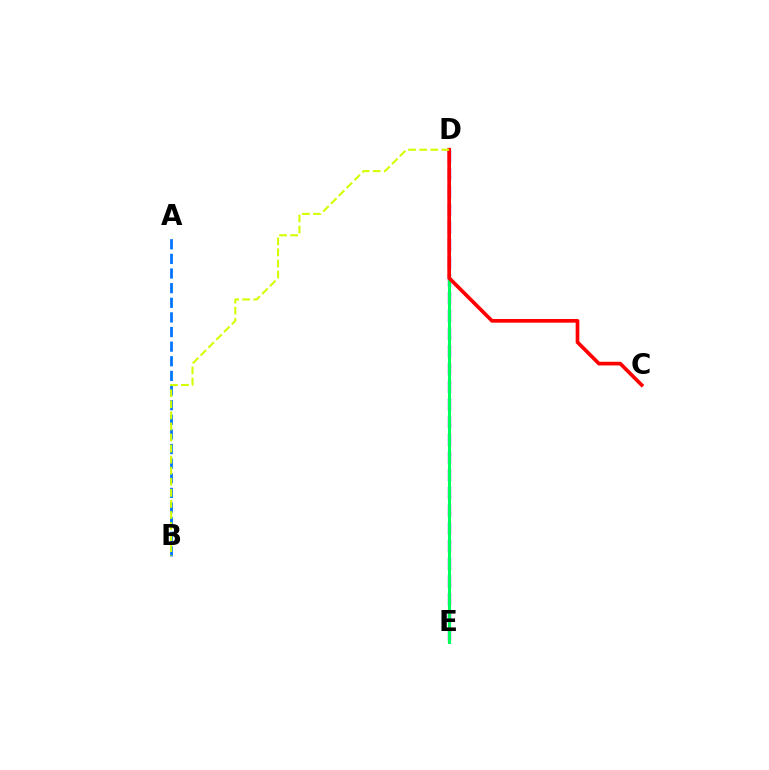{('D', 'E'): [{'color': '#b900ff', 'line_style': 'dashed', 'thickness': 2.4}, {'color': '#00ff5c', 'line_style': 'solid', 'thickness': 2.23}], ('A', 'B'): [{'color': '#0074ff', 'line_style': 'dashed', 'thickness': 1.99}], ('C', 'D'): [{'color': '#ff0000', 'line_style': 'solid', 'thickness': 2.64}], ('B', 'D'): [{'color': '#d1ff00', 'line_style': 'dashed', 'thickness': 1.5}]}